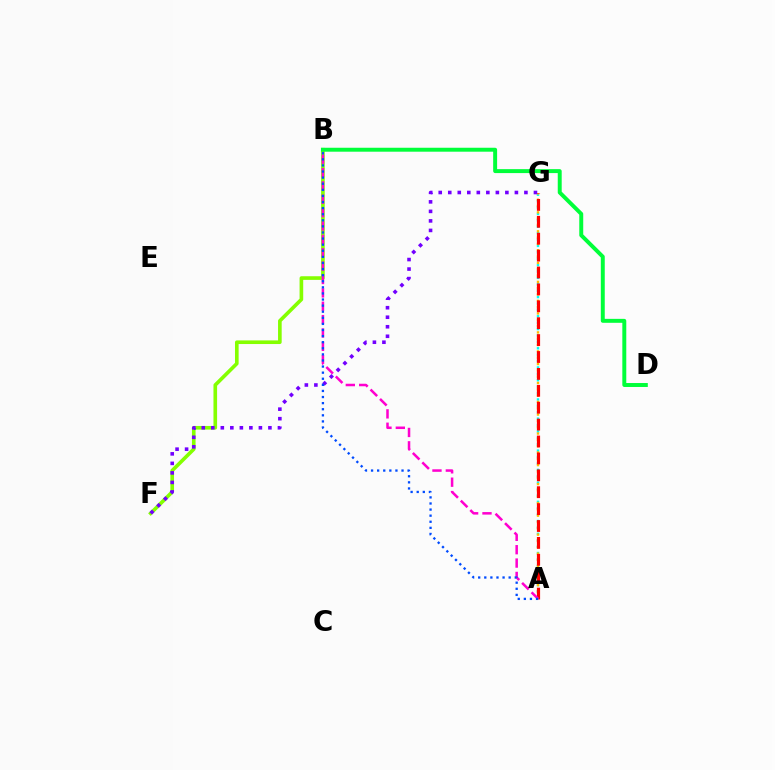{('A', 'G'): [{'color': '#00fff6', 'line_style': 'dotted', 'thickness': 1.74}, {'color': '#ffbd00', 'line_style': 'dotted', 'thickness': 1.72}, {'color': '#ff0000', 'line_style': 'dashed', 'thickness': 2.3}], ('B', 'F'): [{'color': '#84ff00', 'line_style': 'solid', 'thickness': 2.62}], ('A', 'B'): [{'color': '#ff00cf', 'line_style': 'dashed', 'thickness': 1.82}, {'color': '#004bff', 'line_style': 'dotted', 'thickness': 1.66}], ('B', 'D'): [{'color': '#00ff39', 'line_style': 'solid', 'thickness': 2.84}], ('F', 'G'): [{'color': '#7200ff', 'line_style': 'dotted', 'thickness': 2.59}]}